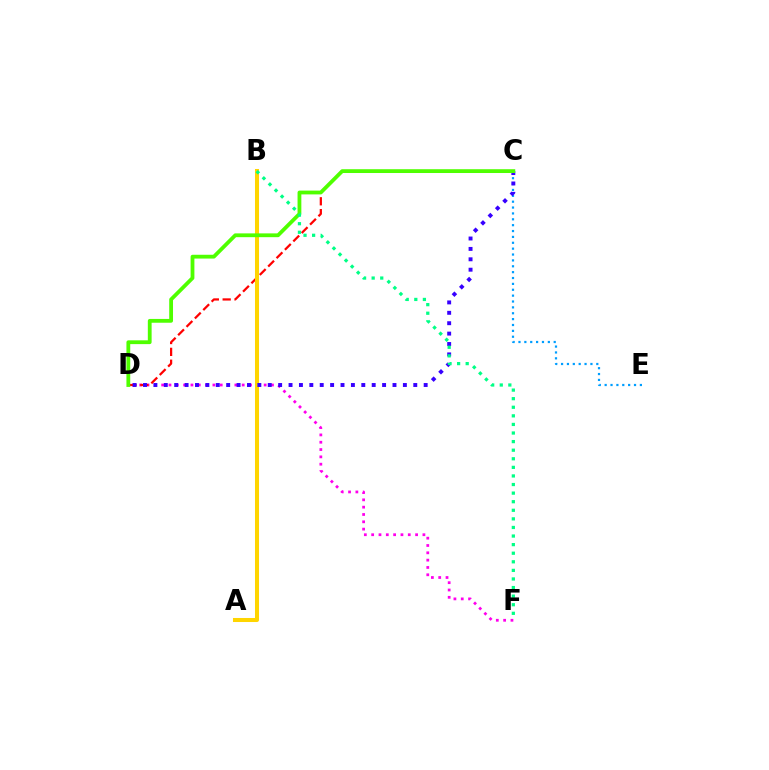{('D', 'F'): [{'color': '#ff00ed', 'line_style': 'dotted', 'thickness': 1.99}], ('C', 'E'): [{'color': '#009eff', 'line_style': 'dotted', 'thickness': 1.6}], ('C', 'D'): [{'color': '#ff0000', 'line_style': 'dashed', 'thickness': 1.61}, {'color': '#3700ff', 'line_style': 'dotted', 'thickness': 2.82}, {'color': '#4fff00', 'line_style': 'solid', 'thickness': 2.73}], ('A', 'B'): [{'color': '#ffd500', 'line_style': 'solid', 'thickness': 2.91}], ('B', 'F'): [{'color': '#00ff86', 'line_style': 'dotted', 'thickness': 2.33}]}